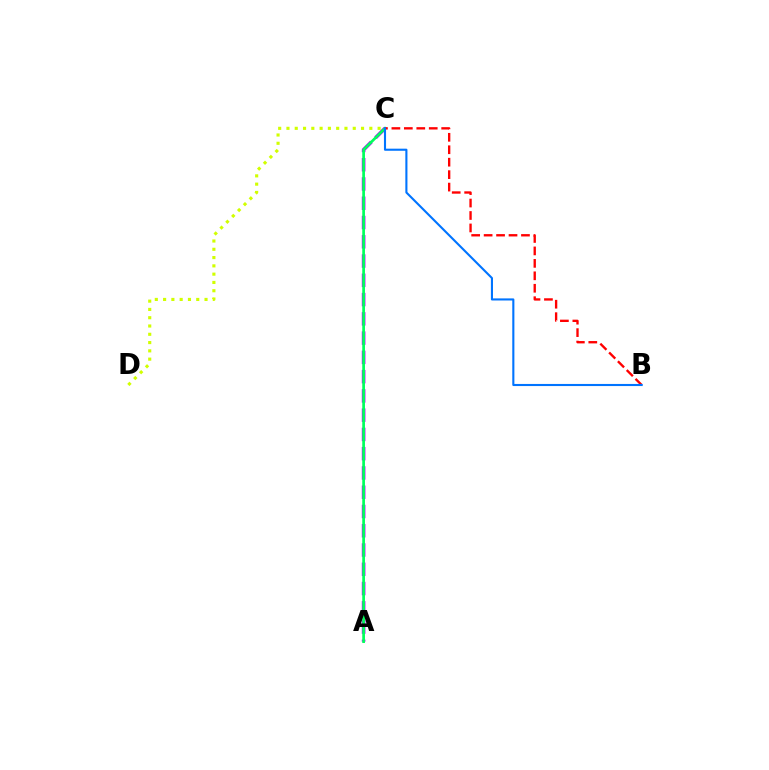{('C', 'D'): [{'color': '#d1ff00', 'line_style': 'dotted', 'thickness': 2.25}], ('A', 'C'): [{'color': '#b900ff', 'line_style': 'dashed', 'thickness': 2.62}, {'color': '#00ff5c', 'line_style': 'solid', 'thickness': 1.94}], ('B', 'C'): [{'color': '#ff0000', 'line_style': 'dashed', 'thickness': 1.69}, {'color': '#0074ff', 'line_style': 'solid', 'thickness': 1.51}]}